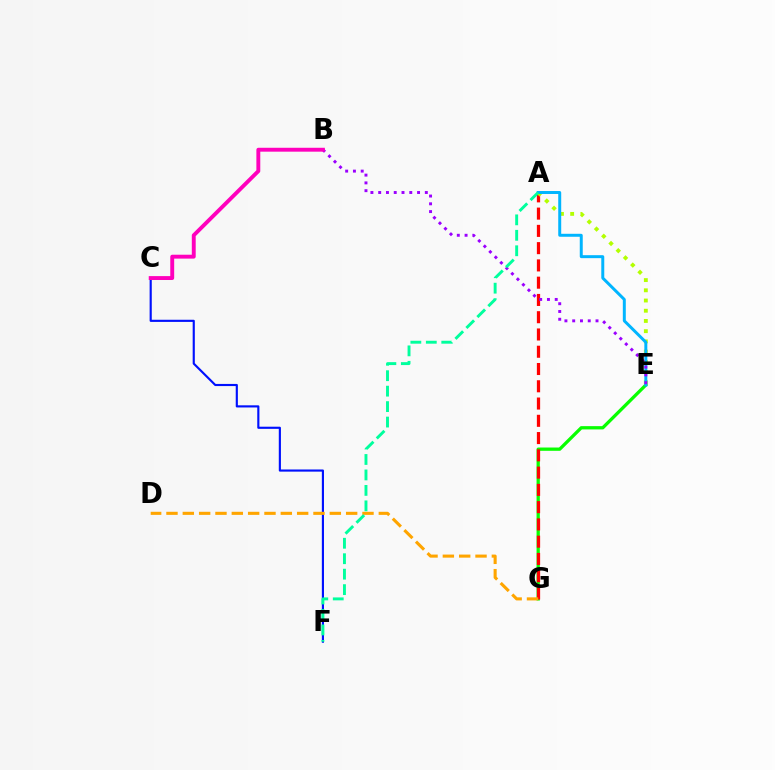{('C', 'F'): [{'color': '#0010ff', 'line_style': 'solid', 'thickness': 1.54}], ('E', 'G'): [{'color': '#08ff00', 'line_style': 'solid', 'thickness': 2.36}], ('A', 'G'): [{'color': '#ff0000', 'line_style': 'dashed', 'thickness': 2.35}], ('A', 'E'): [{'color': '#b3ff00', 'line_style': 'dotted', 'thickness': 2.78}, {'color': '#00b5ff', 'line_style': 'solid', 'thickness': 2.14}], ('D', 'G'): [{'color': '#ffa500', 'line_style': 'dashed', 'thickness': 2.22}], ('B', 'E'): [{'color': '#9b00ff', 'line_style': 'dotted', 'thickness': 2.11}], ('B', 'C'): [{'color': '#ff00bd', 'line_style': 'solid', 'thickness': 2.81}], ('A', 'F'): [{'color': '#00ff9d', 'line_style': 'dashed', 'thickness': 2.1}]}